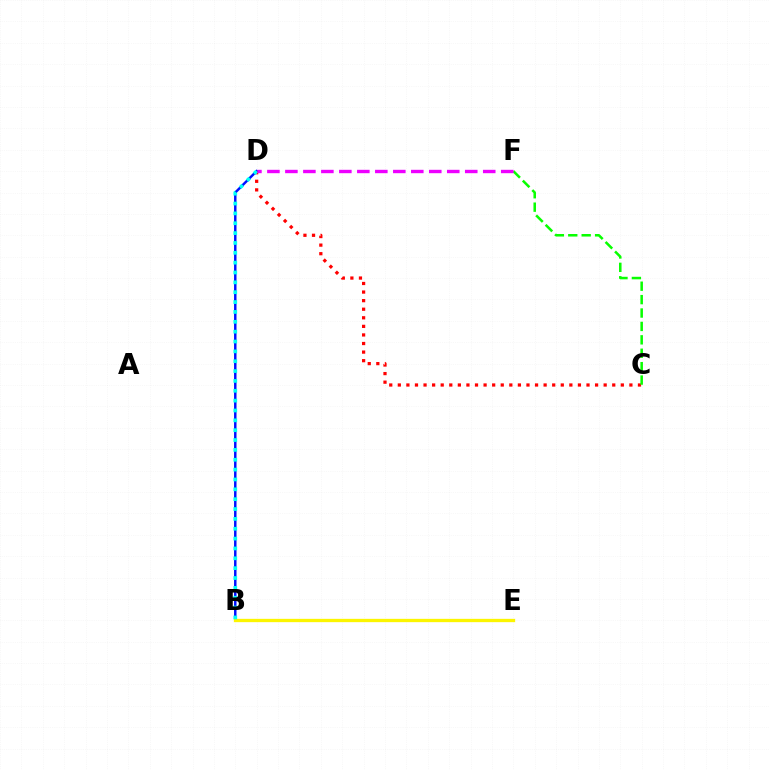{('C', 'D'): [{'color': '#ff0000', 'line_style': 'dotted', 'thickness': 2.33}], ('B', 'D'): [{'color': '#0010ff', 'line_style': 'solid', 'thickness': 1.77}, {'color': '#00fff6', 'line_style': 'dotted', 'thickness': 2.68}], ('B', 'E'): [{'color': '#fcf500', 'line_style': 'solid', 'thickness': 2.38}], ('C', 'F'): [{'color': '#08ff00', 'line_style': 'dashed', 'thickness': 1.82}], ('D', 'F'): [{'color': '#ee00ff', 'line_style': 'dashed', 'thickness': 2.44}]}